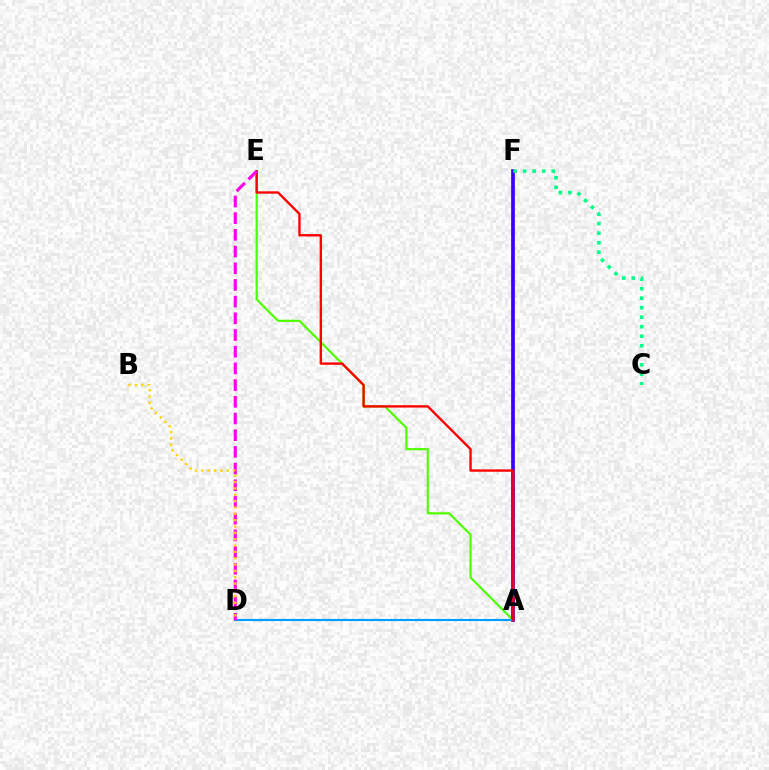{('A', 'E'): [{'color': '#4fff00', 'line_style': 'solid', 'thickness': 1.59}, {'color': '#ff0000', 'line_style': 'solid', 'thickness': 1.71}], ('A', 'F'): [{'color': '#3700ff', 'line_style': 'solid', 'thickness': 2.67}], ('A', 'D'): [{'color': '#009eff', 'line_style': 'solid', 'thickness': 1.53}], ('D', 'E'): [{'color': '#ff00ed', 'line_style': 'dashed', 'thickness': 2.27}], ('B', 'D'): [{'color': '#ffd500', 'line_style': 'dotted', 'thickness': 1.72}], ('C', 'F'): [{'color': '#00ff86', 'line_style': 'dotted', 'thickness': 2.59}]}